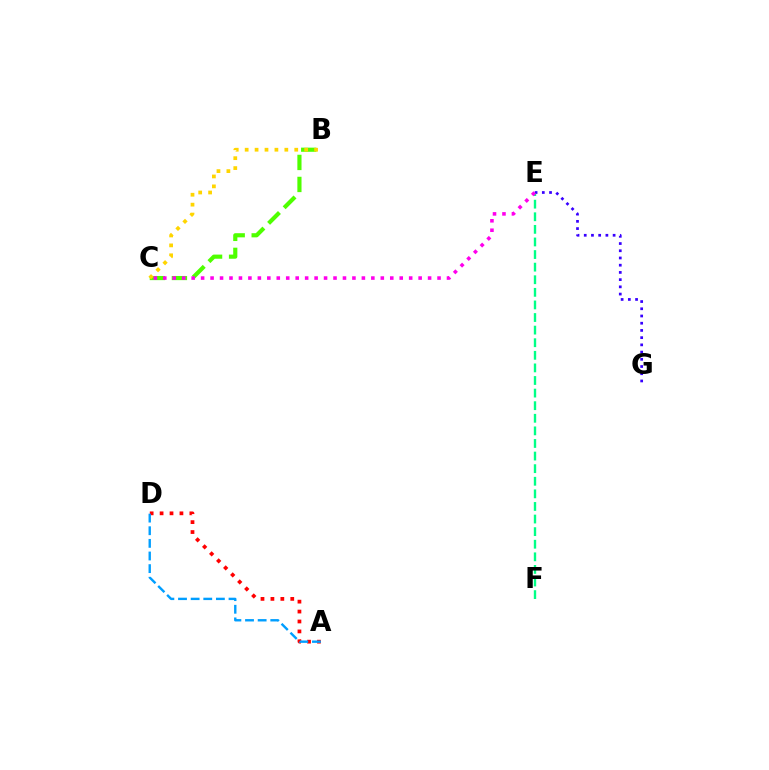{('A', 'D'): [{'color': '#ff0000', 'line_style': 'dotted', 'thickness': 2.7}, {'color': '#009eff', 'line_style': 'dashed', 'thickness': 1.72}], ('E', 'F'): [{'color': '#00ff86', 'line_style': 'dashed', 'thickness': 1.71}], ('E', 'G'): [{'color': '#3700ff', 'line_style': 'dotted', 'thickness': 1.96}], ('B', 'C'): [{'color': '#4fff00', 'line_style': 'dashed', 'thickness': 2.99}, {'color': '#ffd500', 'line_style': 'dotted', 'thickness': 2.69}], ('C', 'E'): [{'color': '#ff00ed', 'line_style': 'dotted', 'thickness': 2.57}]}